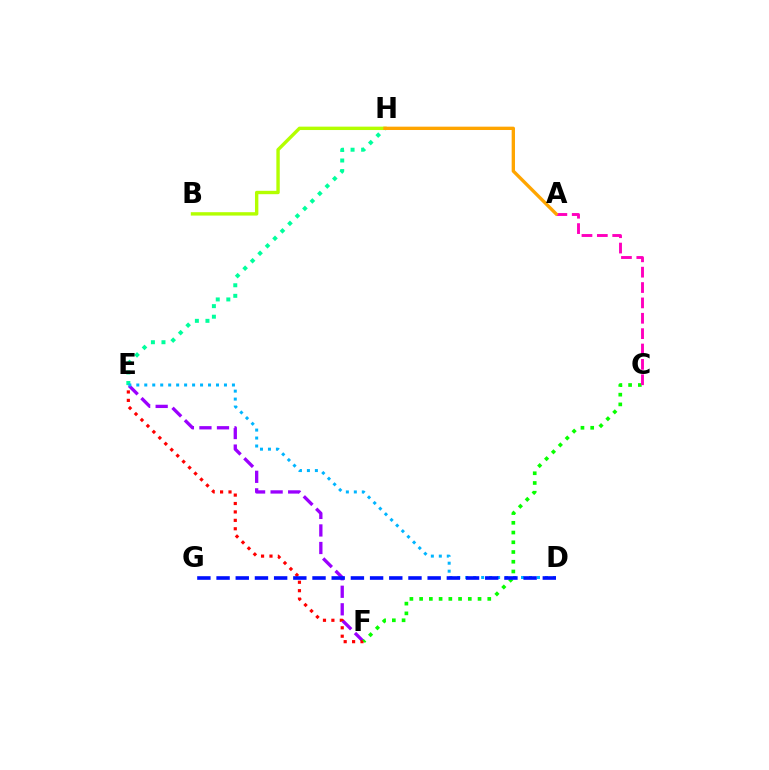{('E', 'F'): [{'color': '#9b00ff', 'line_style': 'dashed', 'thickness': 2.38}, {'color': '#ff0000', 'line_style': 'dotted', 'thickness': 2.29}], ('E', 'H'): [{'color': '#00ff9d', 'line_style': 'dotted', 'thickness': 2.87}], ('C', 'F'): [{'color': '#08ff00', 'line_style': 'dotted', 'thickness': 2.65}], ('B', 'H'): [{'color': '#b3ff00', 'line_style': 'solid', 'thickness': 2.44}], ('A', 'C'): [{'color': '#ff00bd', 'line_style': 'dashed', 'thickness': 2.09}], ('D', 'E'): [{'color': '#00b5ff', 'line_style': 'dotted', 'thickness': 2.17}], ('A', 'H'): [{'color': '#ffa500', 'line_style': 'solid', 'thickness': 2.4}], ('D', 'G'): [{'color': '#0010ff', 'line_style': 'dashed', 'thickness': 2.61}]}